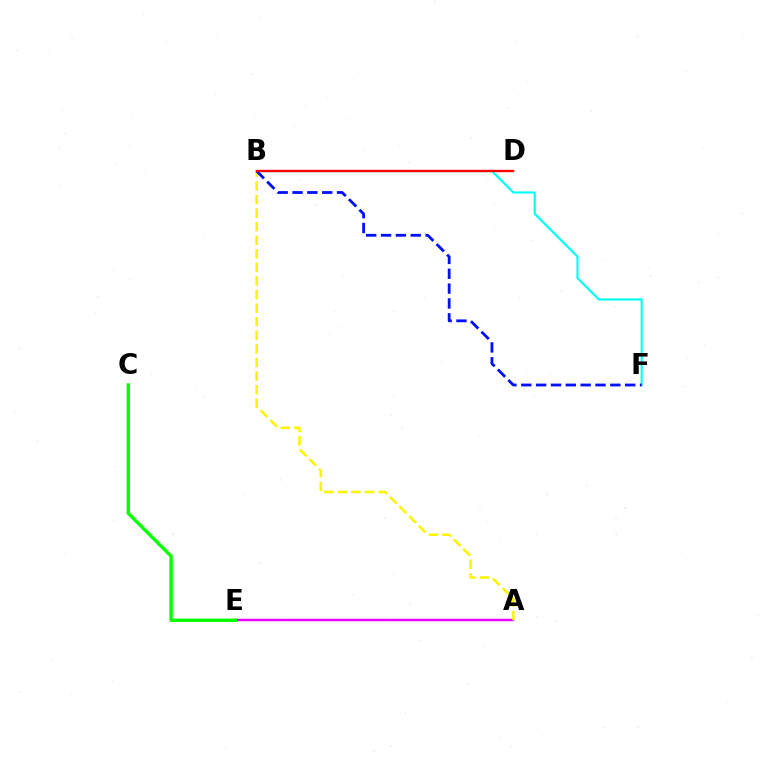{('A', 'E'): [{'color': '#ee00ff', 'line_style': 'solid', 'thickness': 1.76}], ('C', 'E'): [{'color': '#08ff00', 'line_style': 'solid', 'thickness': 2.45}], ('A', 'B'): [{'color': '#fcf500', 'line_style': 'dashed', 'thickness': 1.84}], ('B', 'F'): [{'color': '#00fff6', 'line_style': 'solid', 'thickness': 1.52}, {'color': '#0010ff', 'line_style': 'dashed', 'thickness': 2.02}], ('B', 'D'): [{'color': '#ff0000', 'line_style': 'solid', 'thickness': 1.7}]}